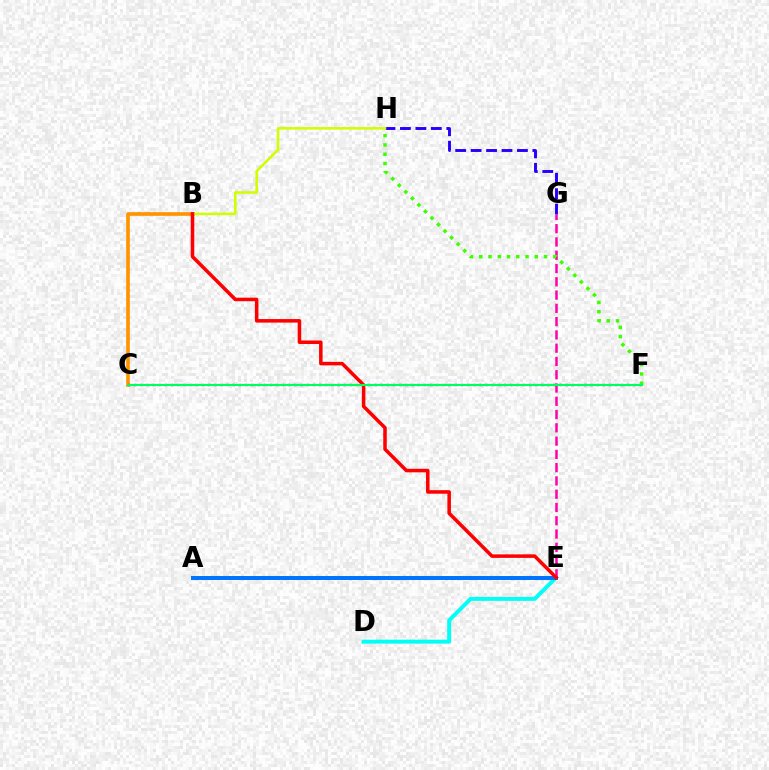{('D', 'E'): [{'color': '#00fff6', 'line_style': 'solid', 'thickness': 2.84}], ('A', 'E'): [{'color': '#0074ff', 'line_style': 'solid', 'thickness': 2.86}], ('G', 'H'): [{'color': '#2500ff', 'line_style': 'dashed', 'thickness': 2.1}], ('B', 'C'): [{'color': '#ff9400', 'line_style': 'solid', 'thickness': 2.63}], ('E', 'G'): [{'color': '#ff00ac', 'line_style': 'dashed', 'thickness': 1.8}], ('B', 'H'): [{'color': '#d1ff00', 'line_style': 'solid', 'thickness': 1.85}], ('C', 'F'): [{'color': '#b900ff', 'line_style': 'dotted', 'thickness': 1.68}, {'color': '#00ff5c', 'line_style': 'solid', 'thickness': 1.53}], ('B', 'E'): [{'color': '#ff0000', 'line_style': 'solid', 'thickness': 2.54}], ('F', 'H'): [{'color': '#3dff00', 'line_style': 'dotted', 'thickness': 2.51}]}